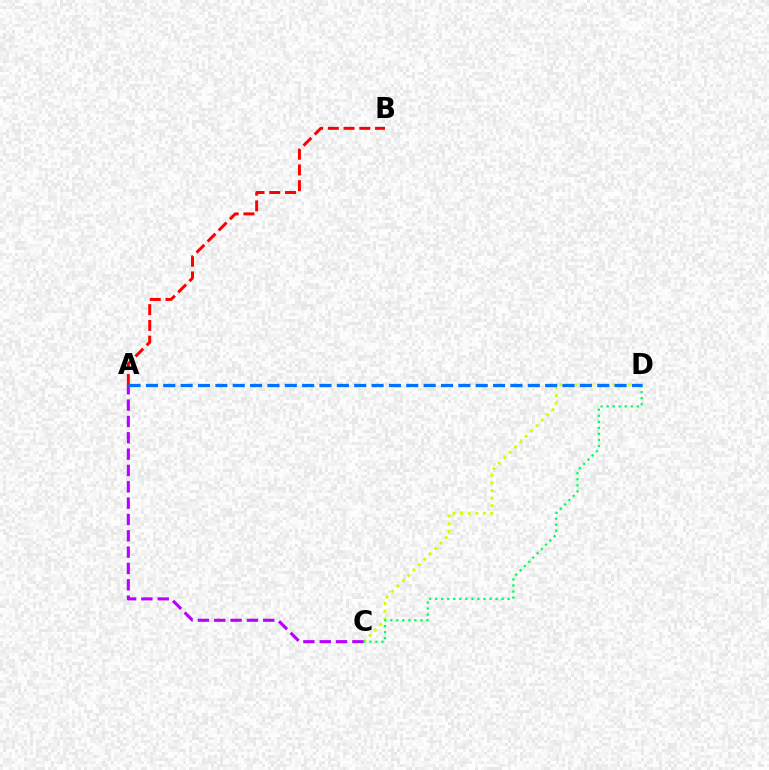{('C', 'D'): [{'color': '#d1ff00', 'line_style': 'dotted', 'thickness': 2.06}, {'color': '#00ff5c', 'line_style': 'dotted', 'thickness': 1.64}], ('A', 'B'): [{'color': '#ff0000', 'line_style': 'dashed', 'thickness': 2.14}], ('A', 'C'): [{'color': '#b900ff', 'line_style': 'dashed', 'thickness': 2.22}], ('A', 'D'): [{'color': '#0074ff', 'line_style': 'dashed', 'thickness': 2.36}]}